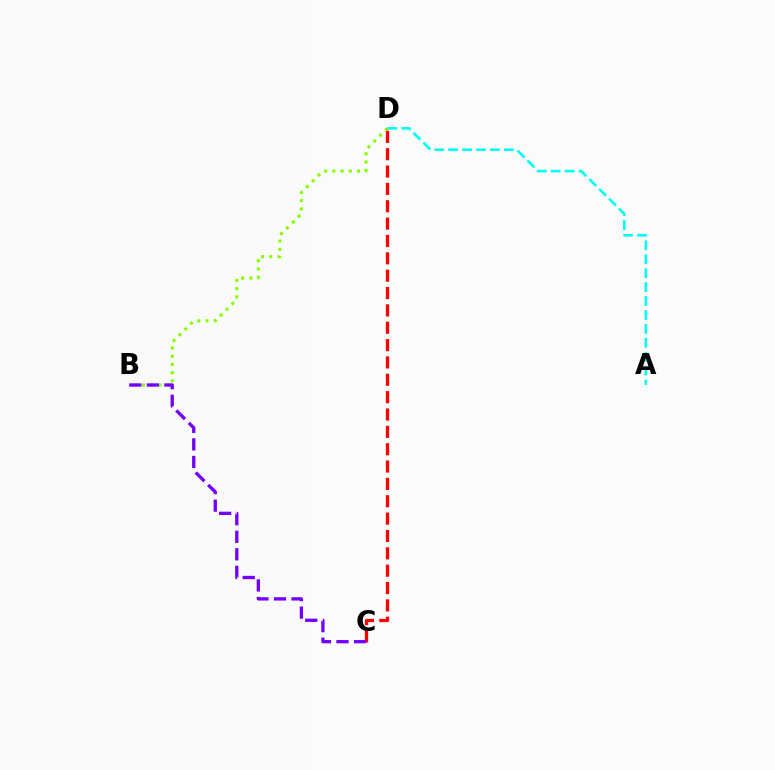{('B', 'D'): [{'color': '#84ff00', 'line_style': 'dotted', 'thickness': 2.24}], ('C', 'D'): [{'color': '#ff0000', 'line_style': 'dashed', 'thickness': 2.36}], ('B', 'C'): [{'color': '#7200ff', 'line_style': 'dashed', 'thickness': 2.38}], ('A', 'D'): [{'color': '#00fff6', 'line_style': 'dashed', 'thickness': 1.89}]}